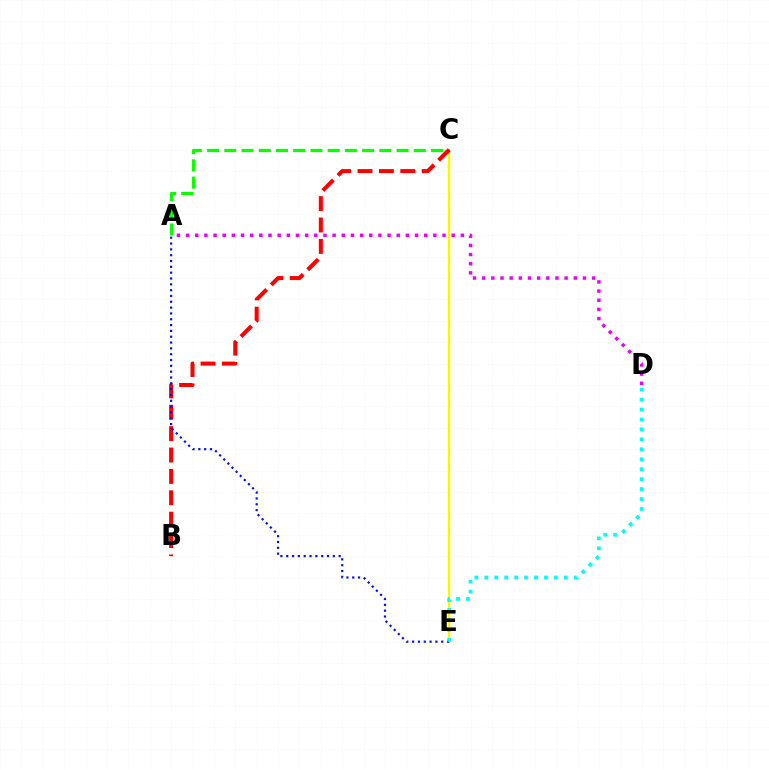{('C', 'E'): [{'color': '#fcf500', 'line_style': 'solid', 'thickness': 1.64}], ('A', 'C'): [{'color': '#08ff00', 'line_style': 'dashed', 'thickness': 2.34}], ('B', 'C'): [{'color': '#ff0000', 'line_style': 'dashed', 'thickness': 2.91}], ('A', 'E'): [{'color': '#0010ff', 'line_style': 'dotted', 'thickness': 1.58}], ('D', 'E'): [{'color': '#00fff6', 'line_style': 'dotted', 'thickness': 2.7}], ('A', 'D'): [{'color': '#ee00ff', 'line_style': 'dotted', 'thickness': 2.49}]}